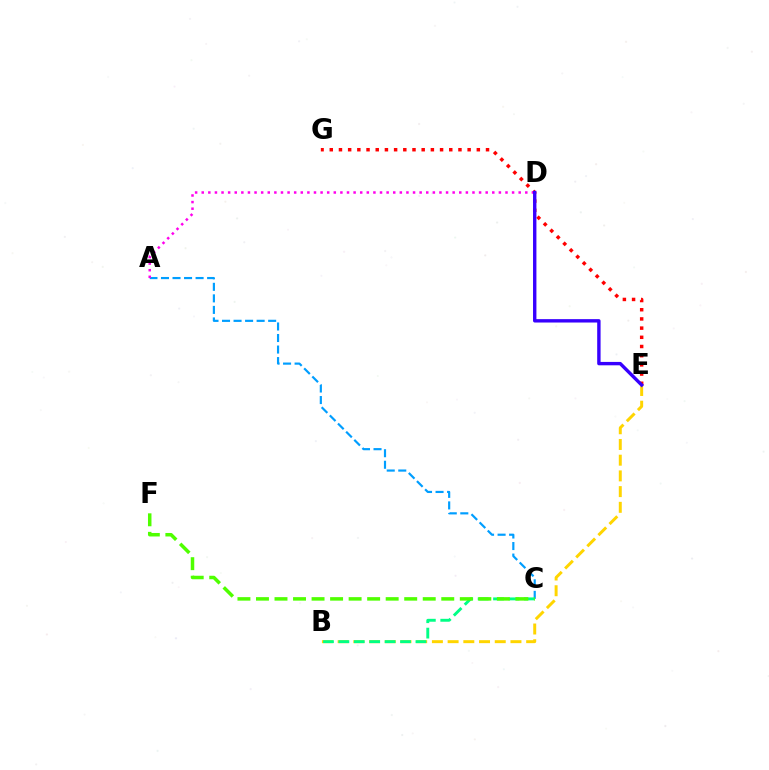{('A', 'C'): [{'color': '#009eff', 'line_style': 'dashed', 'thickness': 1.57}], ('B', 'E'): [{'color': '#ffd500', 'line_style': 'dashed', 'thickness': 2.13}], ('E', 'G'): [{'color': '#ff0000', 'line_style': 'dotted', 'thickness': 2.5}], ('B', 'C'): [{'color': '#00ff86', 'line_style': 'dashed', 'thickness': 2.09}], ('C', 'F'): [{'color': '#4fff00', 'line_style': 'dashed', 'thickness': 2.52}], ('A', 'D'): [{'color': '#ff00ed', 'line_style': 'dotted', 'thickness': 1.79}], ('D', 'E'): [{'color': '#3700ff', 'line_style': 'solid', 'thickness': 2.44}]}